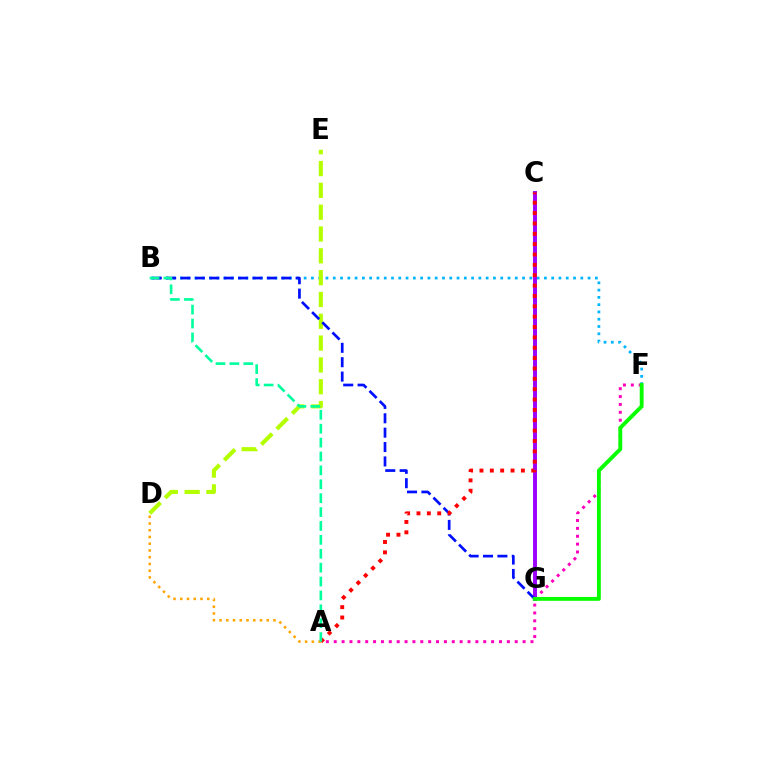{('B', 'F'): [{'color': '#00b5ff', 'line_style': 'dotted', 'thickness': 1.98}], ('A', 'F'): [{'color': '#ff00bd', 'line_style': 'dotted', 'thickness': 2.14}], ('D', 'E'): [{'color': '#b3ff00', 'line_style': 'dashed', 'thickness': 2.96}], ('C', 'G'): [{'color': '#9b00ff', 'line_style': 'solid', 'thickness': 2.82}], ('B', 'G'): [{'color': '#0010ff', 'line_style': 'dashed', 'thickness': 1.95}], ('F', 'G'): [{'color': '#08ff00', 'line_style': 'solid', 'thickness': 2.79}], ('A', 'D'): [{'color': '#ffa500', 'line_style': 'dotted', 'thickness': 1.83}], ('A', 'C'): [{'color': '#ff0000', 'line_style': 'dotted', 'thickness': 2.81}], ('A', 'B'): [{'color': '#00ff9d', 'line_style': 'dashed', 'thickness': 1.89}]}